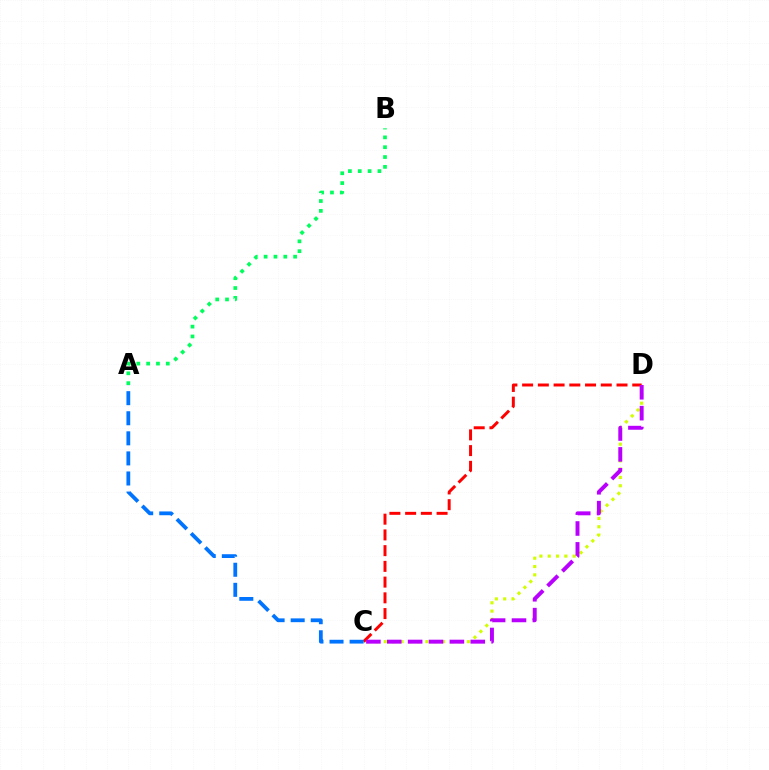{('C', 'D'): [{'color': '#d1ff00', 'line_style': 'dotted', 'thickness': 2.26}, {'color': '#ff0000', 'line_style': 'dashed', 'thickness': 2.14}, {'color': '#b900ff', 'line_style': 'dashed', 'thickness': 2.84}], ('A', 'C'): [{'color': '#0074ff', 'line_style': 'dashed', 'thickness': 2.73}], ('A', 'B'): [{'color': '#00ff5c', 'line_style': 'dotted', 'thickness': 2.67}]}